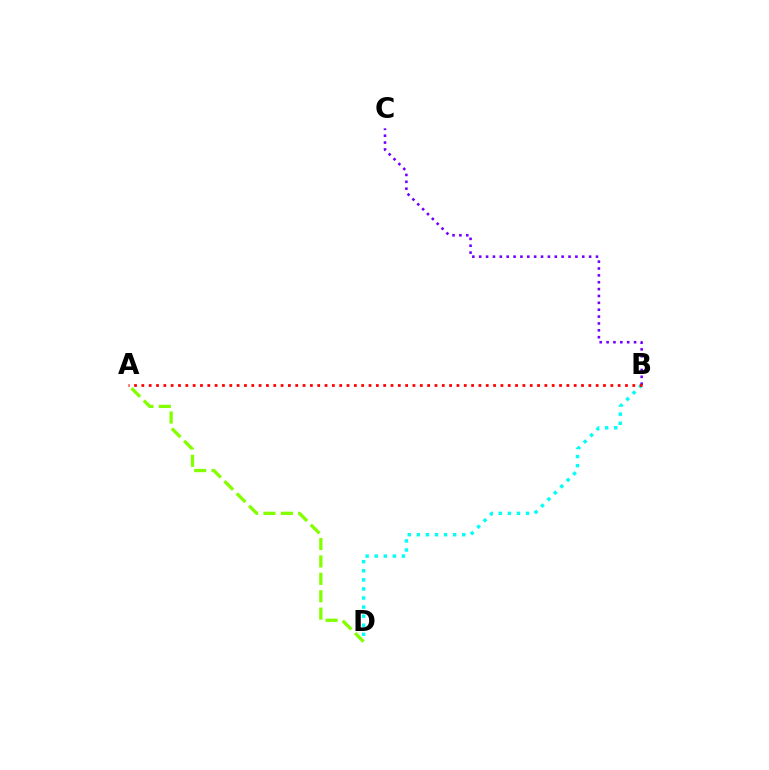{('B', 'D'): [{'color': '#00fff6', 'line_style': 'dotted', 'thickness': 2.47}], ('B', 'C'): [{'color': '#7200ff', 'line_style': 'dotted', 'thickness': 1.87}], ('A', 'D'): [{'color': '#84ff00', 'line_style': 'dashed', 'thickness': 2.36}], ('A', 'B'): [{'color': '#ff0000', 'line_style': 'dotted', 'thickness': 1.99}]}